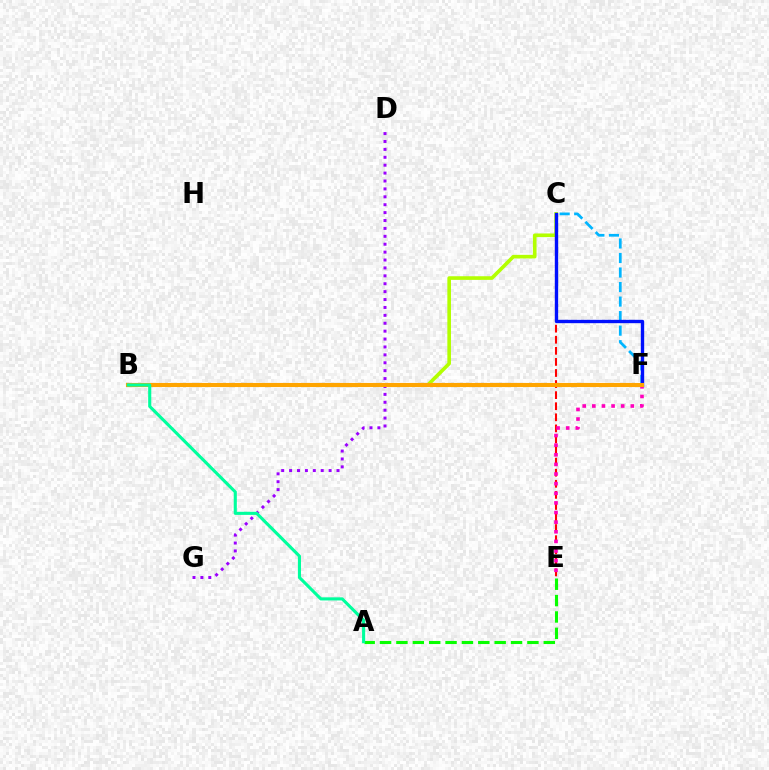{('B', 'C'): [{'color': '#b3ff00', 'line_style': 'solid', 'thickness': 2.61}], ('C', 'E'): [{'color': '#ff0000', 'line_style': 'dashed', 'thickness': 1.51}], ('C', 'F'): [{'color': '#00b5ff', 'line_style': 'dashed', 'thickness': 1.97}, {'color': '#0010ff', 'line_style': 'solid', 'thickness': 2.41}], ('A', 'E'): [{'color': '#08ff00', 'line_style': 'dashed', 'thickness': 2.22}], ('D', 'G'): [{'color': '#9b00ff', 'line_style': 'dotted', 'thickness': 2.15}], ('E', 'F'): [{'color': '#ff00bd', 'line_style': 'dotted', 'thickness': 2.61}], ('B', 'F'): [{'color': '#ffa500', 'line_style': 'solid', 'thickness': 2.96}], ('A', 'B'): [{'color': '#00ff9d', 'line_style': 'solid', 'thickness': 2.23}]}